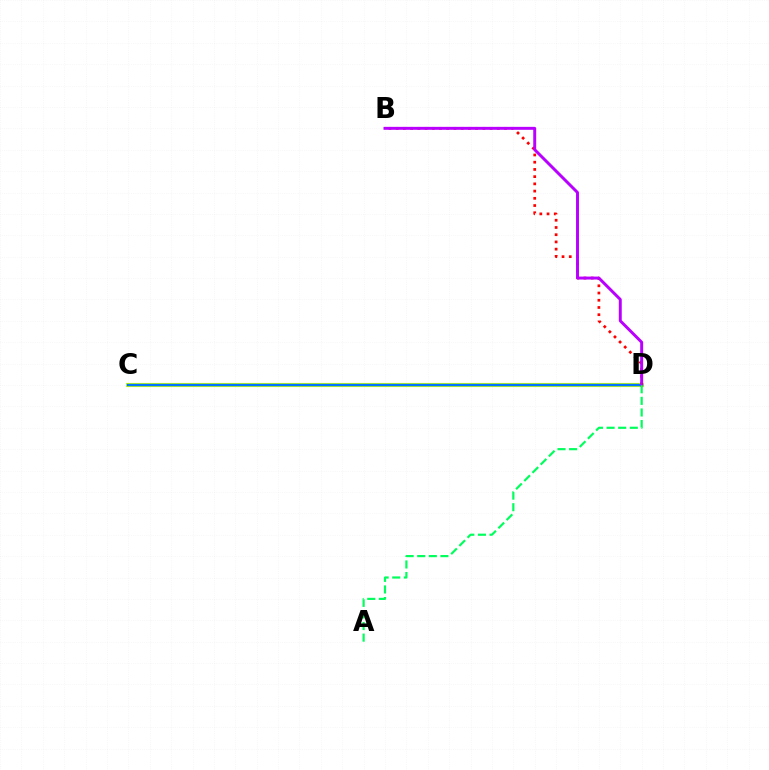{('C', 'D'): [{'color': '#d1ff00', 'line_style': 'solid', 'thickness': 2.98}, {'color': '#0074ff', 'line_style': 'solid', 'thickness': 1.77}], ('B', 'D'): [{'color': '#ff0000', 'line_style': 'dotted', 'thickness': 1.96}, {'color': '#b900ff', 'line_style': 'solid', 'thickness': 2.13}], ('A', 'D'): [{'color': '#00ff5c', 'line_style': 'dashed', 'thickness': 1.58}]}